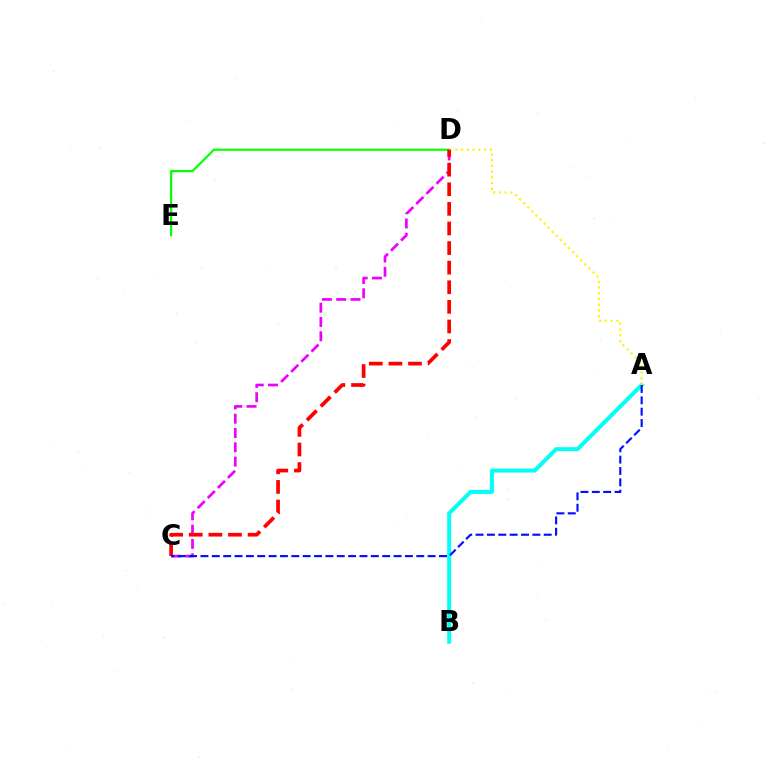{('C', 'D'): [{'color': '#ee00ff', 'line_style': 'dashed', 'thickness': 1.94}, {'color': '#ff0000', 'line_style': 'dashed', 'thickness': 2.66}], ('A', 'B'): [{'color': '#00fff6', 'line_style': 'solid', 'thickness': 2.88}], ('D', 'E'): [{'color': '#08ff00', 'line_style': 'solid', 'thickness': 1.58}], ('A', 'D'): [{'color': '#fcf500', 'line_style': 'dotted', 'thickness': 1.56}], ('A', 'C'): [{'color': '#0010ff', 'line_style': 'dashed', 'thickness': 1.54}]}